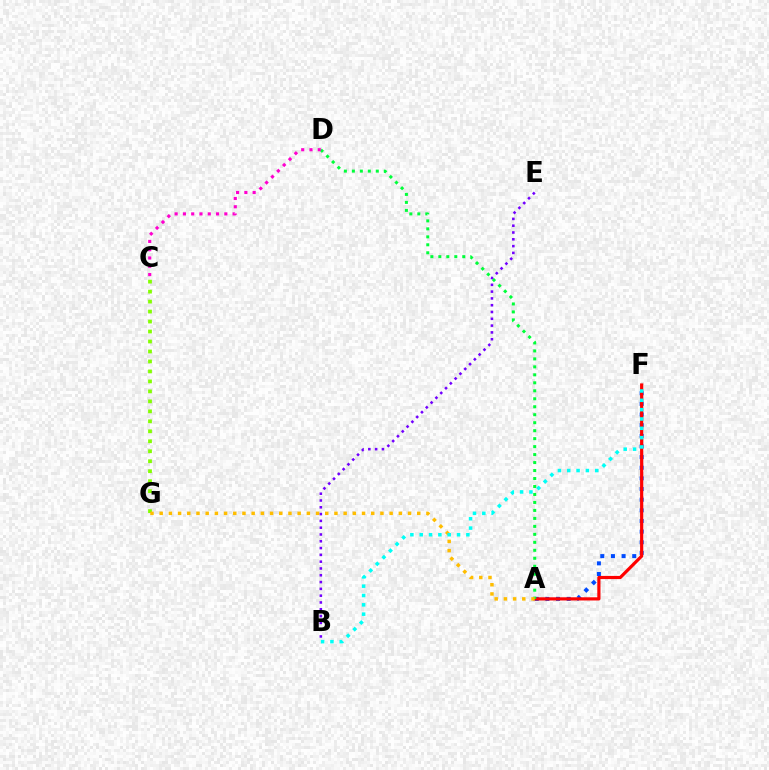{('C', 'G'): [{'color': '#84ff00', 'line_style': 'dotted', 'thickness': 2.71}], ('A', 'F'): [{'color': '#004bff', 'line_style': 'dotted', 'thickness': 2.89}, {'color': '#ff0000', 'line_style': 'solid', 'thickness': 2.29}], ('B', 'E'): [{'color': '#7200ff', 'line_style': 'dotted', 'thickness': 1.85}], ('A', 'D'): [{'color': '#00ff39', 'line_style': 'dotted', 'thickness': 2.17}], ('A', 'G'): [{'color': '#ffbd00', 'line_style': 'dotted', 'thickness': 2.5}], ('B', 'F'): [{'color': '#00fff6', 'line_style': 'dotted', 'thickness': 2.54}], ('C', 'D'): [{'color': '#ff00cf', 'line_style': 'dotted', 'thickness': 2.25}]}